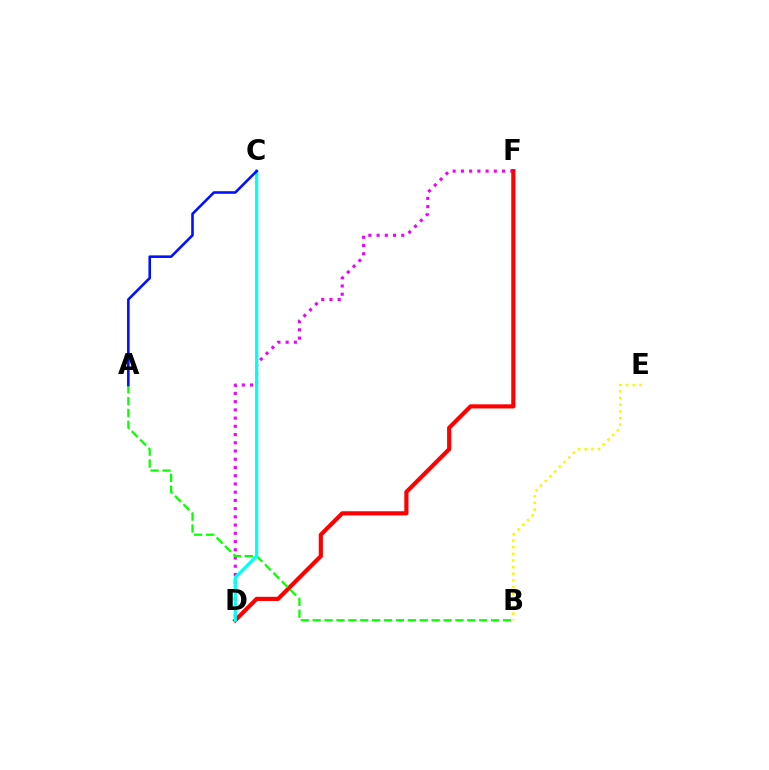{('D', 'F'): [{'color': '#ee00ff', 'line_style': 'dotted', 'thickness': 2.24}, {'color': '#ff0000', 'line_style': 'solid', 'thickness': 2.99}], ('B', 'E'): [{'color': '#fcf500', 'line_style': 'dotted', 'thickness': 1.8}], ('A', 'B'): [{'color': '#08ff00', 'line_style': 'dashed', 'thickness': 1.62}], ('C', 'D'): [{'color': '#00fff6', 'line_style': 'solid', 'thickness': 2.31}], ('A', 'C'): [{'color': '#0010ff', 'line_style': 'solid', 'thickness': 1.86}]}